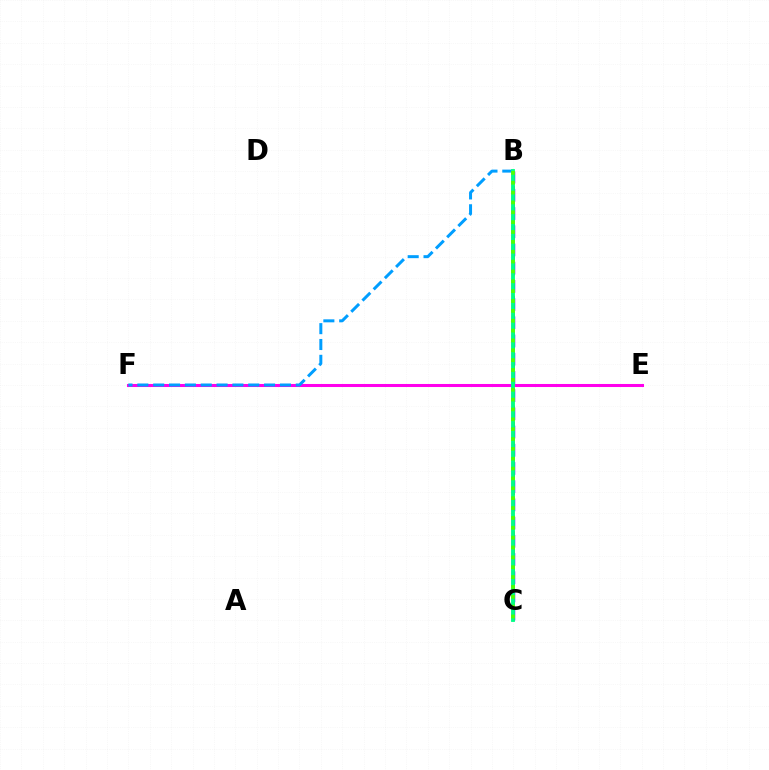{('B', 'C'): [{'color': '#ff0000', 'line_style': 'dashed', 'thickness': 2.13}, {'color': '#ffd500', 'line_style': 'solid', 'thickness': 1.8}, {'color': '#3700ff', 'line_style': 'dashed', 'thickness': 2.47}, {'color': '#00ff86', 'line_style': 'solid', 'thickness': 2.76}, {'color': '#4fff00', 'line_style': 'dotted', 'thickness': 2.68}], ('E', 'F'): [{'color': '#ff00ed', 'line_style': 'solid', 'thickness': 2.19}], ('B', 'F'): [{'color': '#009eff', 'line_style': 'dashed', 'thickness': 2.15}]}